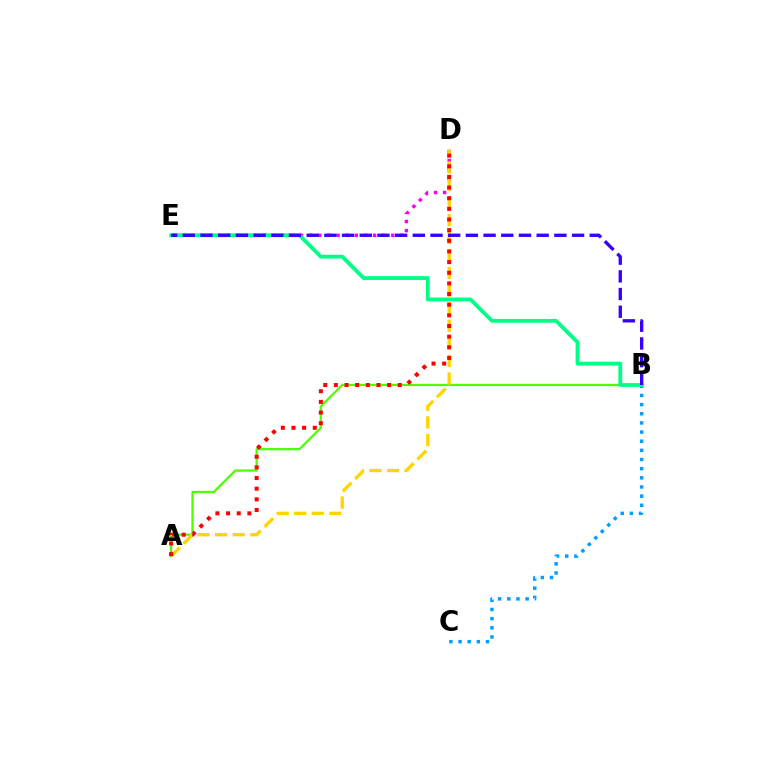{('A', 'B'): [{'color': '#4fff00', 'line_style': 'solid', 'thickness': 1.63}], ('B', 'C'): [{'color': '#009eff', 'line_style': 'dotted', 'thickness': 2.49}], ('D', 'E'): [{'color': '#ff00ed', 'line_style': 'dotted', 'thickness': 2.48}], ('B', 'E'): [{'color': '#00ff86', 'line_style': 'solid', 'thickness': 2.74}, {'color': '#3700ff', 'line_style': 'dashed', 'thickness': 2.4}], ('A', 'D'): [{'color': '#ffd500', 'line_style': 'dashed', 'thickness': 2.39}, {'color': '#ff0000', 'line_style': 'dotted', 'thickness': 2.89}]}